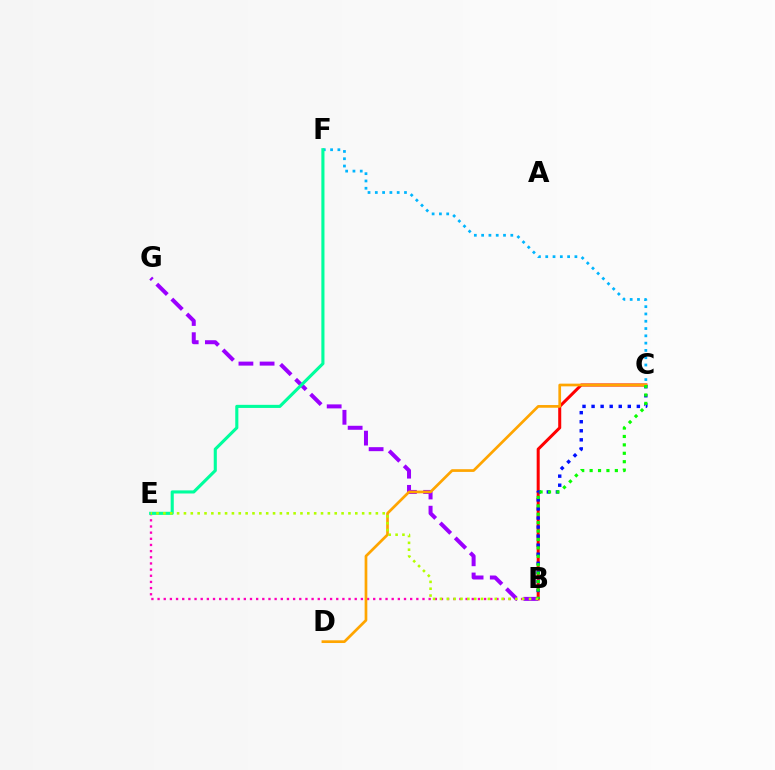{('B', 'E'): [{'color': '#ff00bd', 'line_style': 'dotted', 'thickness': 1.67}, {'color': '#b3ff00', 'line_style': 'dotted', 'thickness': 1.86}], ('B', 'C'): [{'color': '#ff0000', 'line_style': 'solid', 'thickness': 2.17}, {'color': '#0010ff', 'line_style': 'dotted', 'thickness': 2.46}, {'color': '#08ff00', 'line_style': 'dotted', 'thickness': 2.28}], ('B', 'G'): [{'color': '#9b00ff', 'line_style': 'dashed', 'thickness': 2.88}], ('C', 'D'): [{'color': '#ffa500', 'line_style': 'solid', 'thickness': 1.95}], ('C', 'F'): [{'color': '#00b5ff', 'line_style': 'dotted', 'thickness': 1.98}], ('E', 'F'): [{'color': '#00ff9d', 'line_style': 'solid', 'thickness': 2.24}]}